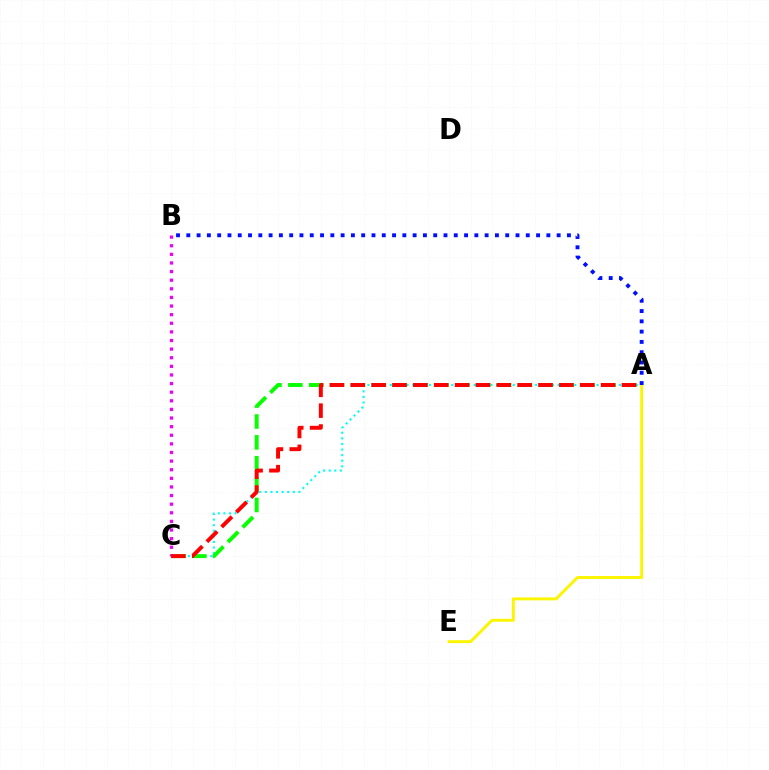{('A', 'C'): [{'color': '#00fff6', 'line_style': 'dotted', 'thickness': 1.52}, {'color': '#08ff00', 'line_style': 'dashed', 'thickness': 2.84}, {'color': '#ff0000', 'line_style': 'dashed', 'thickness': 2.83}], ('A', 'E'): [{'color': '#fcf500', 'line_style': 'solid', 'thickness': 2.1}], ('A', 'B'): [{'color': '#0010ff', 'line_style': 'dotted', 'thickness': 2.8}], ('B', 'C'): [{'color': '#ee00ff', 'line_style': 'dotted', 'thickness': 2.34}]}